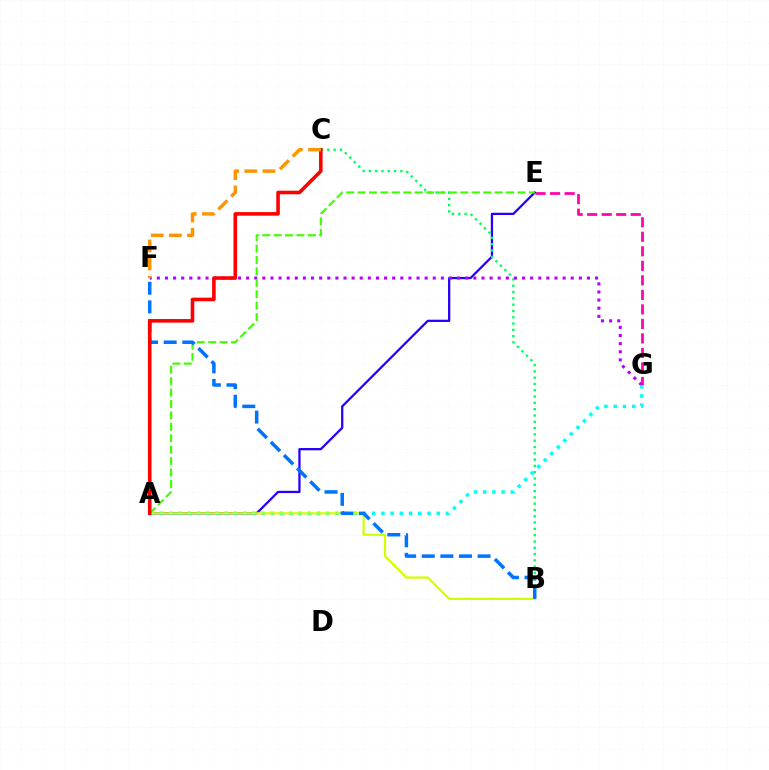{('E', 'G'): [{'color': '#ff00ac', 'line_style': 'dashed', 'thickness': 1.97}], ('A', 'E'): [{'color': '#2500ff', 'line_style': 'solid', 'thickness': 1.63}, {'color': '#3dff00', 'line_style': 'dashed', 'thickness': 1.55}], ('B', 'C'): [{'color': '#00ff5c', 'line_style': 'dotted', 'thickness': 1.71}], ('F', 'G'): [{'color': '#b900ff', 'line_style': 'dotted', 'thickness': 2.21}], ('A', 'G'): [{'color': '#00fff6', 'line_style': 'dotted', 'thickness': 2.51}], ('A', 'B'): [{'color': '#d1ff00', 'line_style': 'solid', 'thickness': 1.61}], ('B', 'F'): [{'color': '#0074ff', 'line_style': 'dashed', 'thickness': 2.53}], ('A', 'C'): [{'color': '#ff0000', 'line_style': 'solid', 'thickness': 2.58}], ('C', 'F'): [{'color': '#ff9400', 'line_style': 'dashed', 'thickness': 2.47}]}